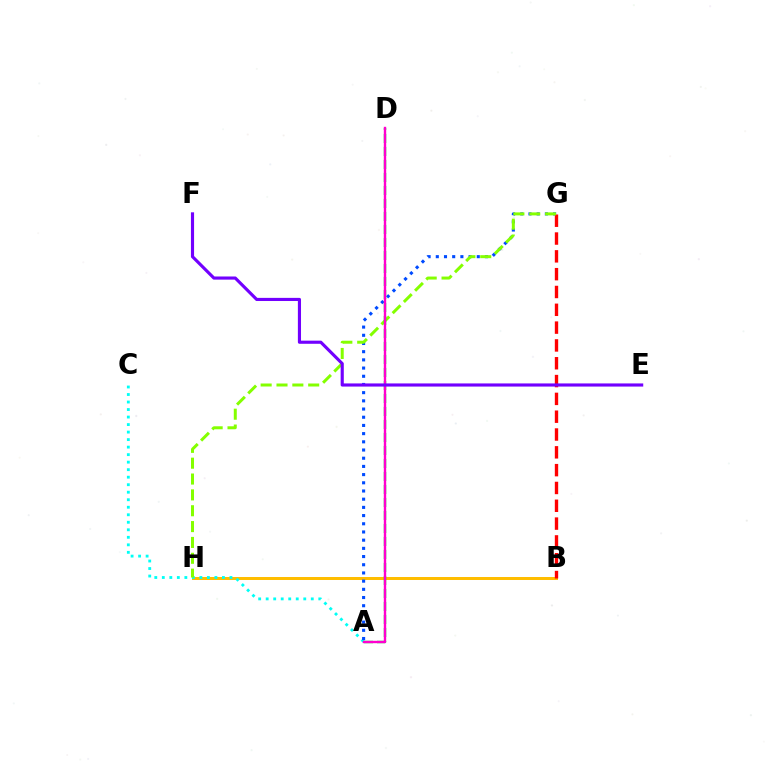{('B', 'H'): [{'color': '#ffbd00', 'line_style': 'solid', 'thickness': 2.16}], ('A', 'C'): [{'color': '#00fff6', 'line_style': 'dotted', 'thickness': 2.04}], ('A', 'G'): [{'color': '#004bff', 'line_style': 'dotted', 'thickness': 2.23}], ('B', 'G'): [{'color': '#ff0000', 'line_style': 'dashed', 'thickness': 2.42}], ('G', 'H'): [{'color': '#84ff00', 'line_style': 'dashed', 'thickness': 2.15}], ('A', 'D'): [{'color': '#00ff39', 'line_style': 'dashed', 'thickness': 1.77}, {'color': '#ff00cf', 'line_style': 'solid', 'thickness': 1.71}], ('E', 'F'): [{'color': '#7200ff', 'line_style': 'solid', 'thickness': 2.26}]}